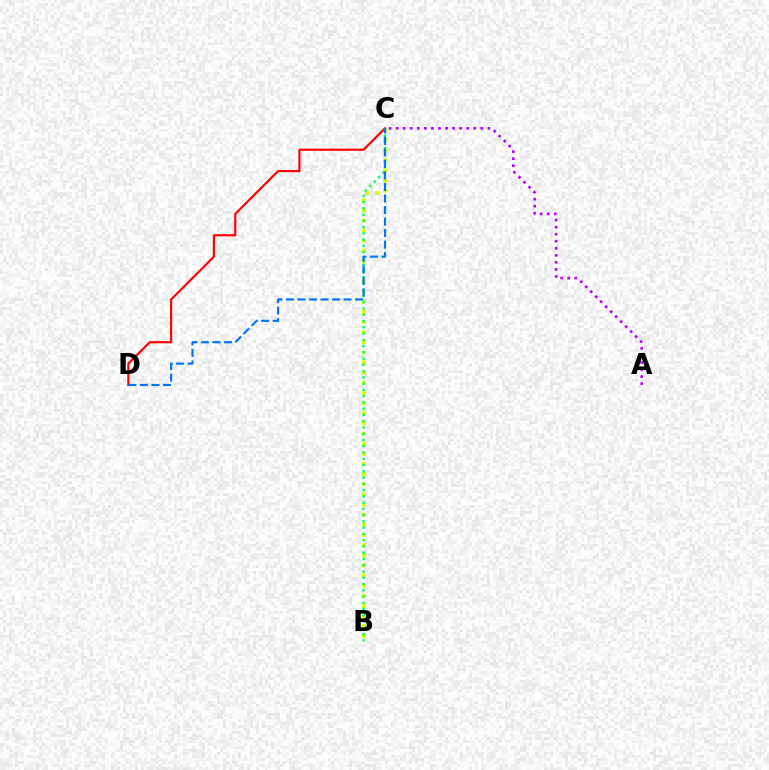{('A', 'C'): [{'color': '#b900ff', 'line_style': 'dotted', 'thickness': 1.92}], ('B', 'C'): [{'color': '#d1ff00', 'line_style': 'dotted', 'thickness': 2.76}, {'color': '#00ff5c', 'line_style': 'dotted', 'thickness': 1.7}], ('C', 'D'): [{'color': '#ff0000', 'line_style': 'solid', 'thickness': 1.55}, {'color': '#0074ff', 'line_style': 'dashed', 'thickness': 1.57}]}